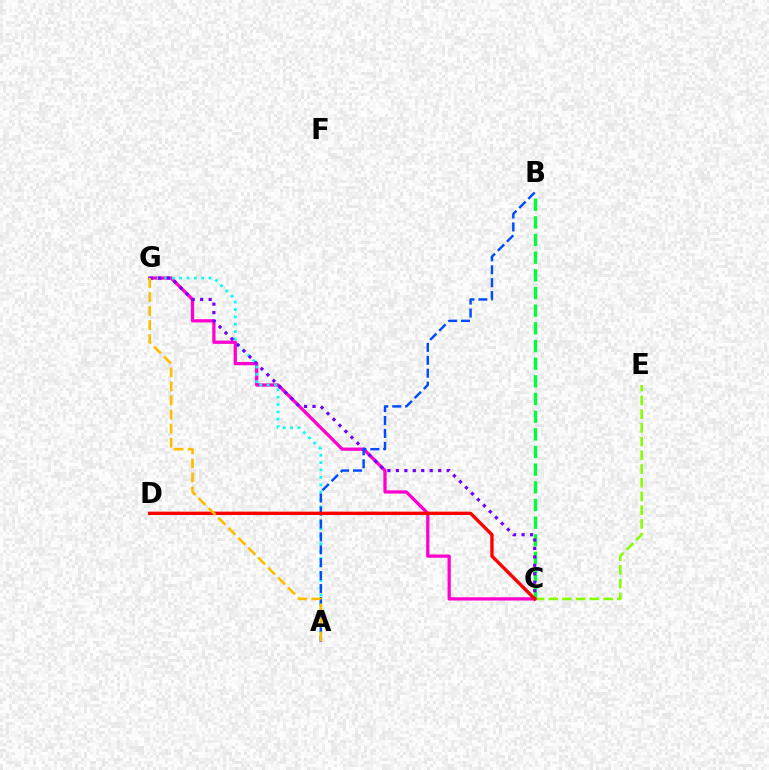{('C', 'E'): [{'color': '#84ff00', 'line_style': 'dashed', 'thickness': 1.86}], ('C', 'G'): [{'color': '#ff00cf', 'line_style': 'solid', 'thickness': 2.34}, {'color': '#7200ff', 'line_style': 'dotted', 'thickness': 2.3}], ('A', 'G'): [{'color': '#00fff6', 'line_style': 'dotted', 'thickness': 2.0}, {'color': '#ffbd00', 'line_style': 'dashed', 'thickness': 1.91}], ('B', 'C'): [{'color': '#00ff39', 'line_style': 'dashed', 'thickness': 2.4}], ('A', 'B'): [{'color': '#004bff', 'line_style': 'dashed', 'thickness': 1.76}], ('C', 'D'): [{'color': '#ff0000', 'line_style': 'solid', 'thickness': 2.42}]}